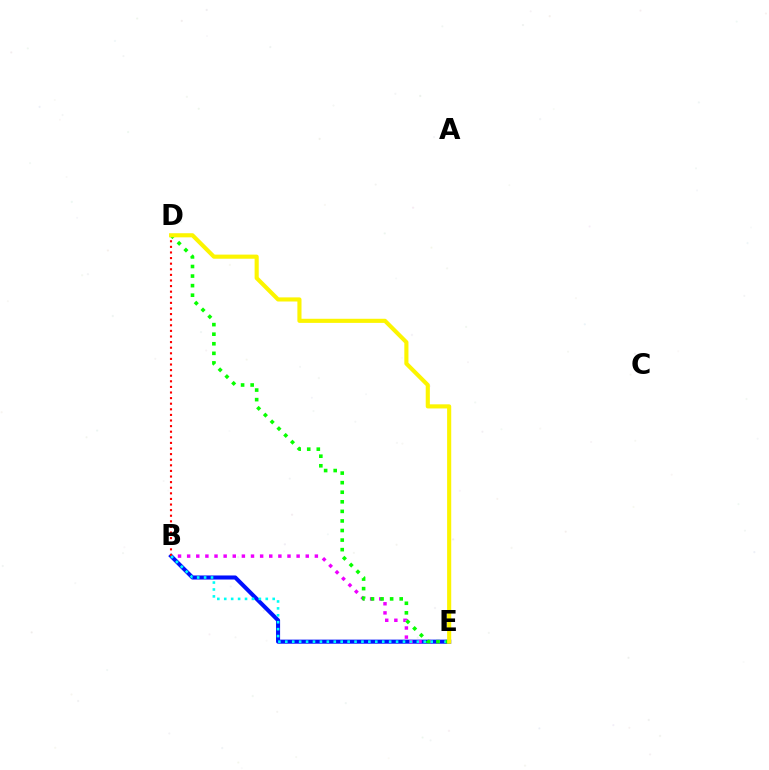{('B', 'E'): [{'color': '#0010ff', 'line_style': 'solid', 'thickness': 2.93}, {'color': '#ee00ff', 'line_style': 'dotted', 'thickness': 2.48}, {'color': '#00fff6', 'line_style': 'dotted', 'thickness': 1.88}], ('B', 'D'): [{'color': '#ff0000', 'line_style': 'dotted', 'thickness': 1.52}], ('D', 'E'): [{'color': '#08ff00', 'line_style': 'dotted', 'thickness': 2.6}, {'color': '#fcf500', 'line_style': 'solid', 'thickness': 2.96}]}